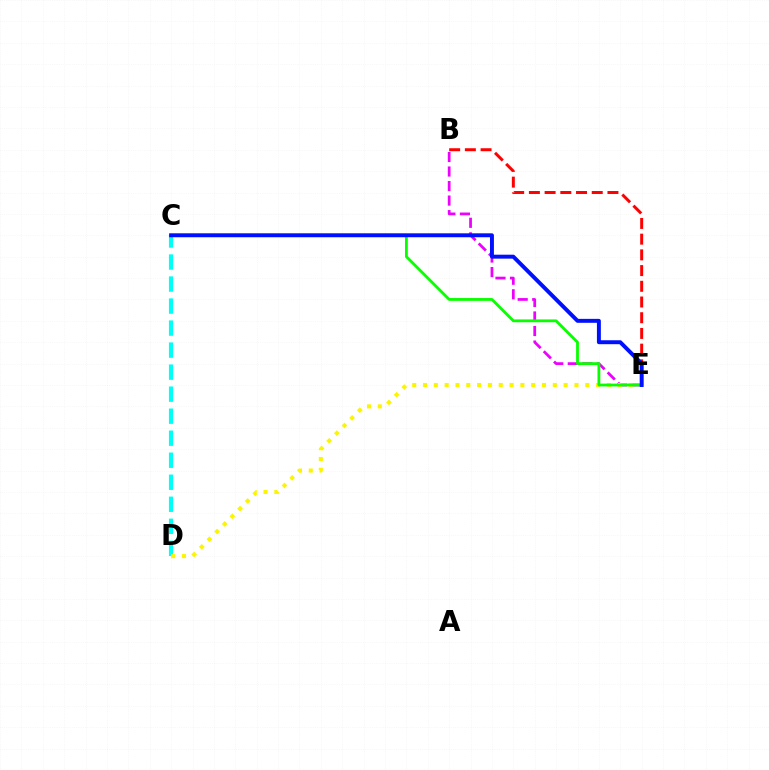{('C', 'D'): [{'color': '#00fff6', 'line_style': 'dashed', 'thickness': 2.99}], ('B', 'E'): [{'color': '#ee00ff', 'line_style': 'dashed', 'thickness': 1.97}, {'color': '#ff0000', 'line_style': 'dashed', 'thickness': 2.13}], ('D', 'E'): [{'color': '#fcf500', 'line_style': 'dotted', 'thickness': 2.94}], ('C', 'E'): [{'color': '#08ff00', 'line_style': 'solid', 'thickness': 2.02}, {'color': '#0010ff', 'line_style': 'solid', 'thickness': 2.84}]}